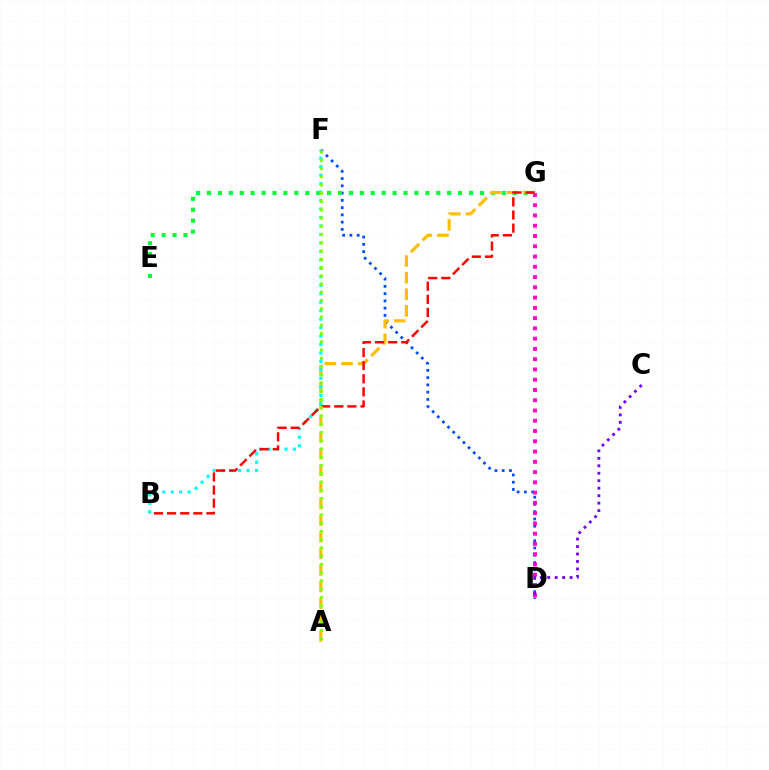{('D', 'F'): [{'color': '#004bff', 'line_style': 'dotted', 'thickness': 1.97}], ('E', 'G'): [{'color': '#00ff39', 'line_style': 'dotted', 'thickness': 2.97}], ('A', 'G'): [{'color': '#ffbd00', 'line_style': 'dashed', 'thickness': 2.26}], ('B', 'F'): [{'color': '#00fff6', 'line_style': 'dotted', 'thickness': 2.3}], ('B', 'G'): [{'color': '#ff0000', 'line_style': 'dashed', 'thickness': 1.78}], ('D', 'G'): [{'color': '#ff00cf', 'line_style': 'dotted', 'thickness': 2.79}], ('A', 'F'): [{'color': '#84ff00', 'line_style': 'dotted', 'thickness': 2.24}], ('C', 'D'): [{'color': '#7200ff', 'line_style': 'dotted', 'thickness': 2.03}]}